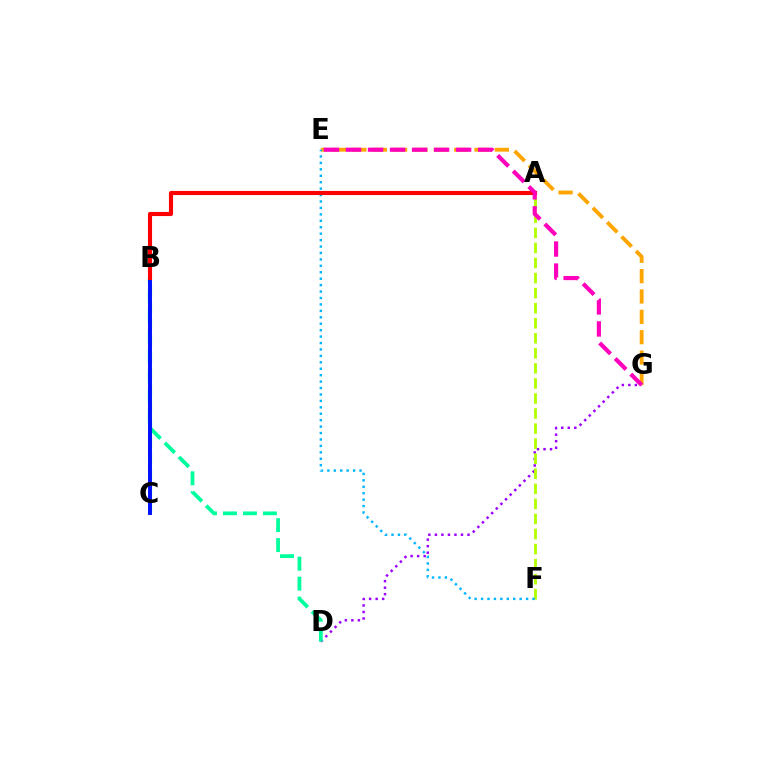{('D', 'G'): [{'color': '#9b00ff', 'line_style': 'dotted', 'thickness': 1.77}], ('E', 'G'): [{'color': '#ffa500', 'line_style': 'dashed', 'thickness': 2.77}, {'color': '#ff00bd', 'line_style': 'dashed', 'thickness': 2.99}], ('B', 'D'): [{'color': '#00ff9d', 'line_style': 'dashed', 'thickness': 2.71}], ('B', 'C'): [{'color': '#08ff00', 'line_style': 'dashed', 'thickness': 2.27}, {'color': '#0010ff', 'line_style': 'solid', 'thickness': 2.83}], ('A', 'F'): [{'color': '#b3ff00', 'line_style': 'dashed', 'thickness': 2.05}], ('E', 'F'): [{'color': '#00b5ff', 'line_style': 'dotted', 'thickness': 1.75}], ('A', 'B'): [{'color': '#ff0000', 'line_style': 'solid', 'thickness': 2.96}]}